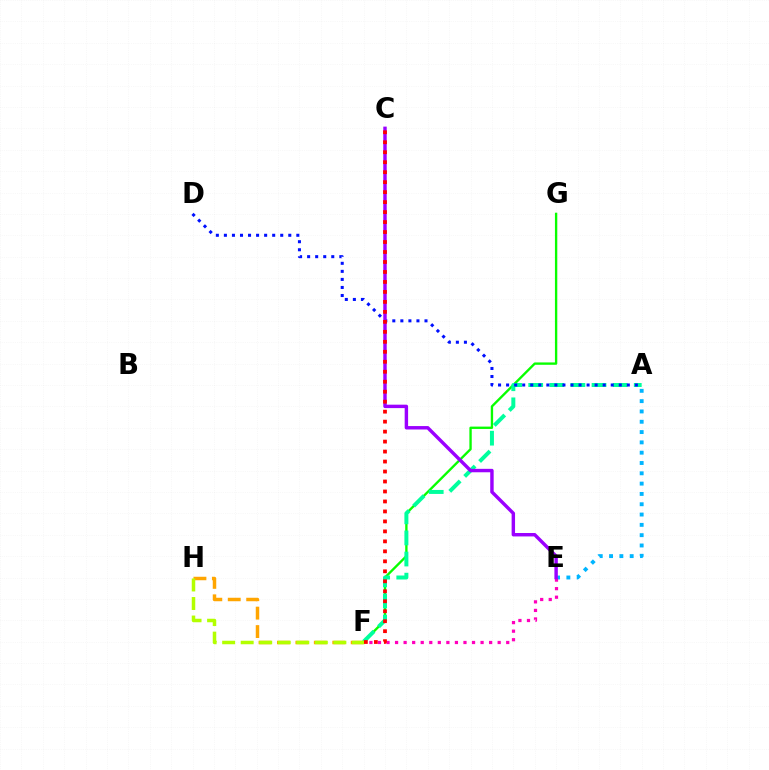{('A', 'E'): [{'color': '#00b5ff', 'line_style': 'dotted', 'thickness': 2.8}], ('F', 'G'): [{'color': '#08ff00', 'line_style': 'solid', 'thickness': 1.69}], ('A', 'F'): [{'color': '#00ff9d', 'line_style': 'dashed', 'thickness': 2.87}], ('E', 'F'): [{'color': '#ff00bd', 'line_style': 'dotted', 'thickness': 2.32}], ('A', 'D'): [{'color': '#0010ff', 'line_style': 'dotted', 'thickness': 2.19}], ('F', 'H'): [{'color': '#ffa500', 'line_style': 'dashed', 'thickness': 2.5}, {'color': '#b3ff00', 'line_style': 'dashed', 'thickness': 2.52}], ('C', 'E'): [{'color': '#9b00ff', 'line_style': 'solid', 'thickness': 2.47}], ('C', 'F'): [{'color': '#ff0000', 'line_style': 'dotted', 'thickness': 2.71}]}